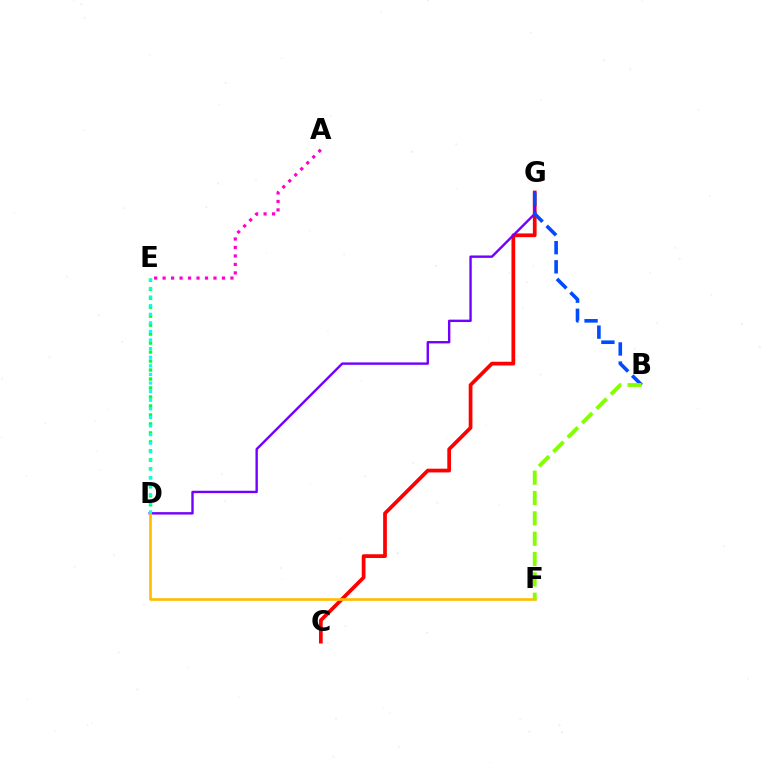{('D', 'E'): [{'color': '#00ff39', 'line_style': 'dotted', 'thickness': 2.44}, {'color': '#00fff6', 'line_style': 'dotted', 'thickness': 2.33}], ('C', 'G'): [{'color': '#ff0000', 'line_style': 'solid', 'thickness': 2.69}], ('D', 'G'): [{'color': '#7200ff', 'line_style': 'solid', 'thickness': 1.72}], ('A', 'E'): [{'color': '#ff00cf', 'line_style': 'dotted', 'thickness': 2.3}], ('B', 'G'): [{'color': '#004bff', 'line_style': 'dashed', 'thickness': 2.6}], ('D', 'F'): [{'color': '#ffbd00', 'line_style': 'solid', 'thickness': 1.9}], ('B', 'F'): [{'color': '#84ff00', 'line_style': 'dashed', 'thickness': 2.76}]}